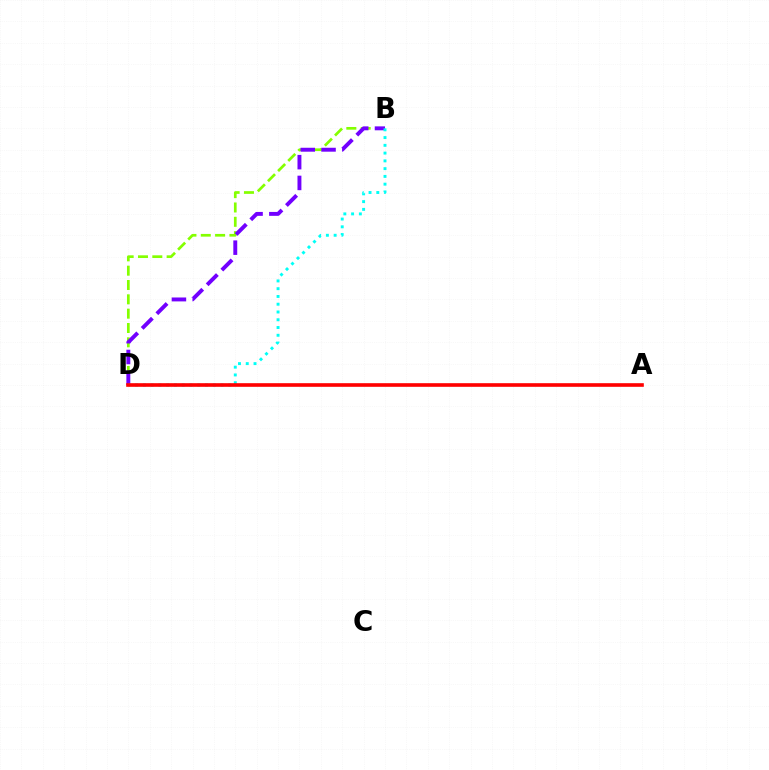{('B', 'D'): [{'color': '#84ff00', 'line_style': 'dashed', 'thickness': 1.95}, {'color': '#7200ff', 'line_style': 'dashed', 'thickness': 2.82}, {'color': '#00fff6', 'line_style': 'dotted', 'thickness': 2.11}], ('A', 'D'): [{'color': '#ff0000', 'line_style': 'solid', 'thickness': 2.61}]}